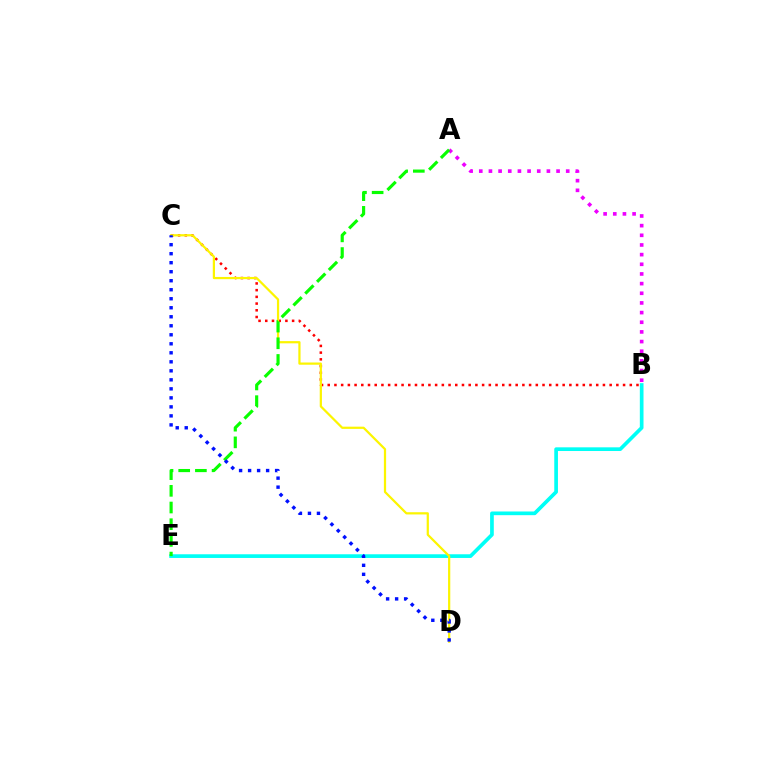{('B', 'E'): [{'color': '#00fff6', 'line_style': 'solid', 'thickness': 2.65}], ('B', 'C'): [{'color': '#ff0000', 'line_style': 'dotted', 'thickness': 1.82}], ('C', 'D'): [{'color': '#fcf500', 'line_style': 'solid', 'thickness': 1.6}, {'color': '#0010ff', 'line_style': 'dotted', 'thickness': 2.45}], ('A', 'B'): [{'color': '#ee00ff', 'line_style': 'dotted', 'thickness': 2.63}], ('A', 'E'): [{'color': '#08ff00', 'line_style': 'dashed', 'thickness': 2.27}]}